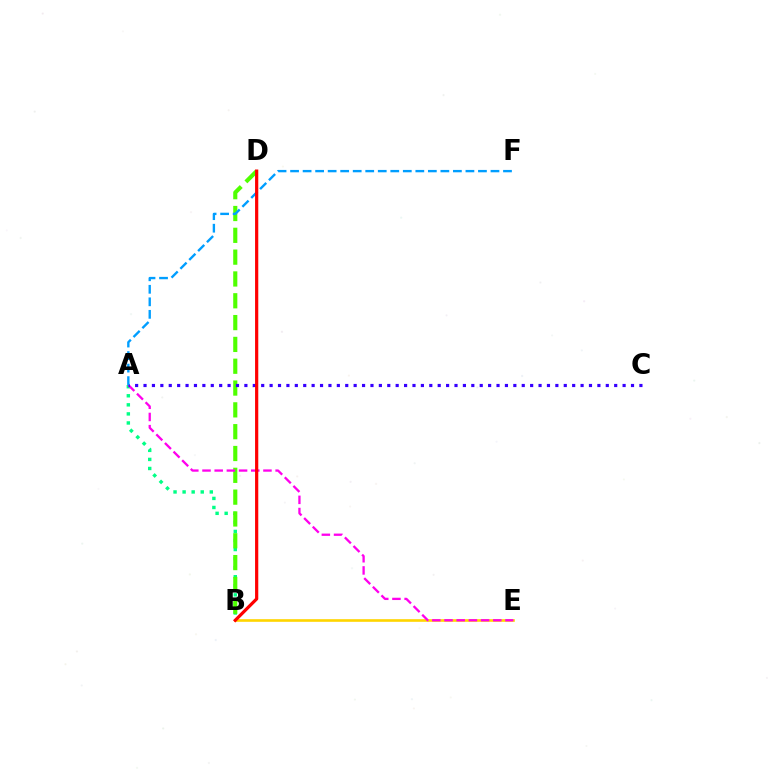{('A', 'B'): [{'color': '#00ff86', 'line_style': 'dotted', 'thickness': 2.46}], ('B', 'E'): [{'color': '#ffd500', 'line_style': 'solid', 'thickness': 1.9}], ('B', 'D'): [{'color': '#4fff00', 'line_style': 'dashed', 'thickness': 2.96}, {'color': '#ff0000', 'line_style': 'solid', 'thickness': 2.31}], ('A', 'E'): [{'color': '#ff00ed', 'line_style': 'dashed', 'thickness': 1.66}], ('A', 'C'): [{'color': '#3700ff', 'line_style': 'dotted', 'thickness': 2.28}], ('A', 'F'): [{'color': '#009eff', 'line_style': 'dashed', 'thickness': 1.7}]}